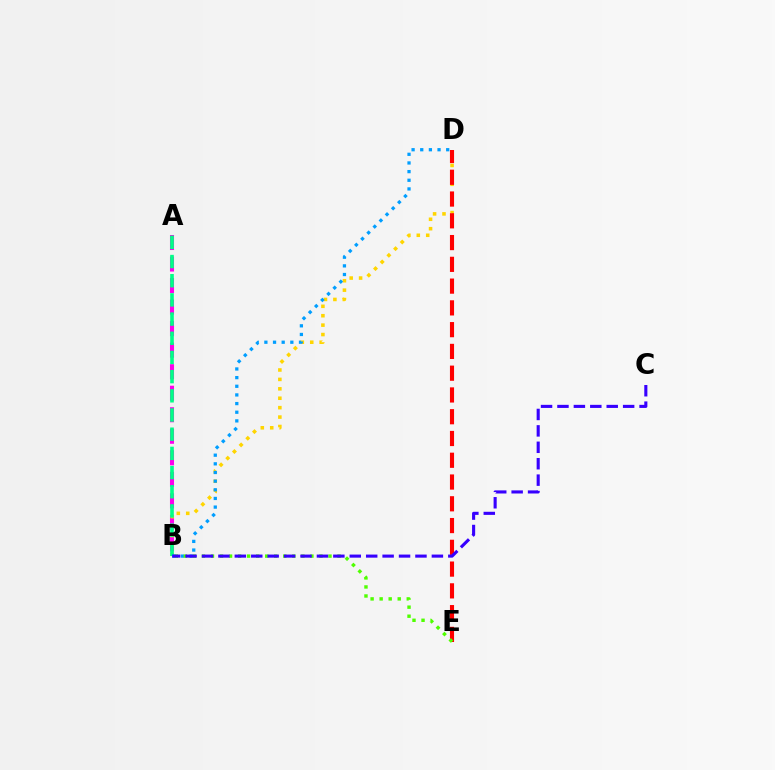{('A', 'B'): [{'color': '#ff00ed', 'line_style': 'dashed', 'thickness': 2.92}, {'color': '#00ff86', 'line_style': 'dashed', 'thickness': 2.61}], ('B', 'D'): [{'color': '#ffd500', 'line_style': 'dotted', 'thickness': 2.56}, {'color': '#009eff', 'line_style': 'dotted', 'thickness': 2.35}], ('D', 'E'): [{'color': '#ff0000', 'line_style': 'dashed', 'thickness': 2.96}], ('B', 'E'): [{'color': '#4fff00', 'line_style': 'dotted', 'thickness': 2.46}], ('B', 'C'): [{'color': '#3700ff', 'line_style': 'dashed', 'thickness': 2.23}]}